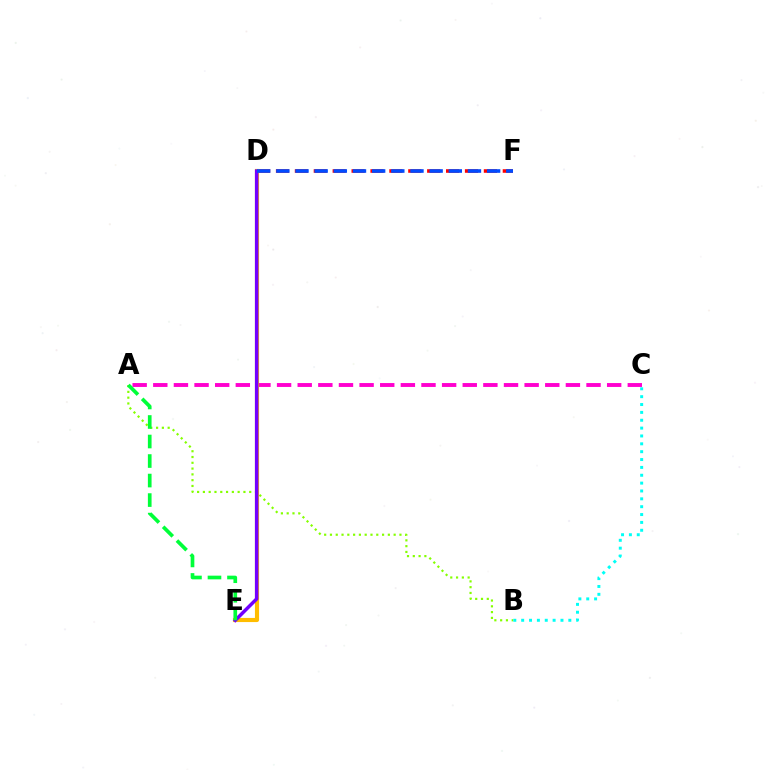{('D', 'F'): [{'color': '#ff0000', 'line_style': 'dashed', 'thickness': 2.57}, {'color': '#004bff', 'line_style': 'dashed', 'thickness': 2.6}], ('A', 'B'): [{'color': '#84ff00', 'line_style': 'dotted', 'thickness': 1.57}], ('A', 'C'): [{'color': '#ff00cf', 'line_style': 'dashed', 'thickness': 2.8}], ('D', 'E'): [{'color': '#ffbd00', 'line_style': 'solid', 'thickness': 2.97}, {'color': '#7200ff', 'line_style': 'solid', 'thickness': 2.51}], ('B', 'C'): [{'color': '#00fff6', 'line_style': 'dotted', 'thickness': 2.14}], ('A', 'E'): [{'color': '#00ff39', 'line_style': 'dashed', 'thickness': 2.65}]}